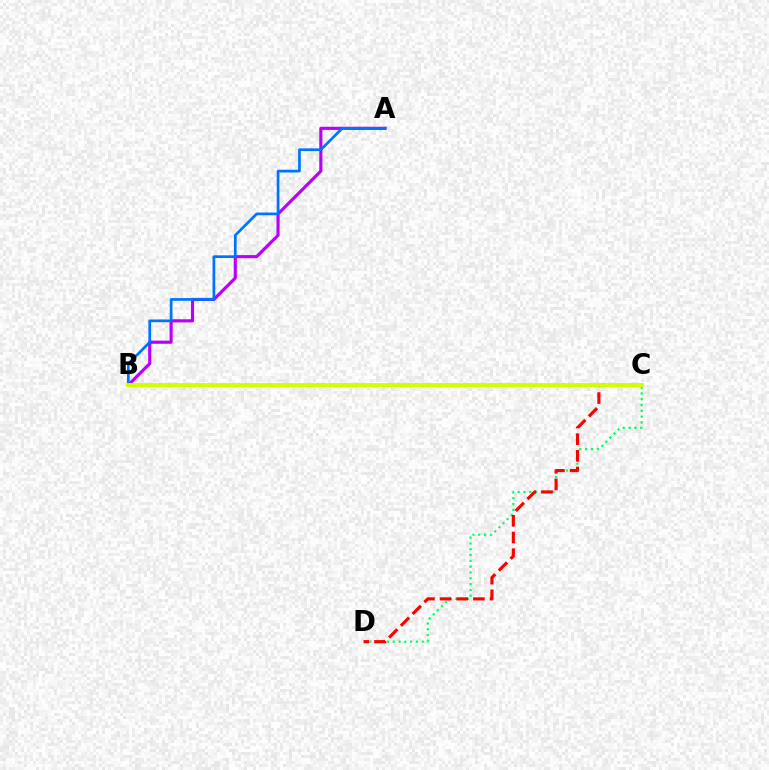{('C', 'D'): [{'color': '#00ff5c', 'line_style': 'dotted', 'thickness': 1.58}, {'color': '#ff0000', 'line_style': 'dashed', 'thickness': 2.26}], ('A', 'B'): [{'color': '#b900ff', 'line_style': 'solid', 'thickness': 2.26}, {'color': '#0074ff', 'line_style': 'solid', 'thickness': 1.95}], ('B', 'C'): [{'color': '#d1ff00', 'line_style': 'solid', 'thickness': 2.83}]}